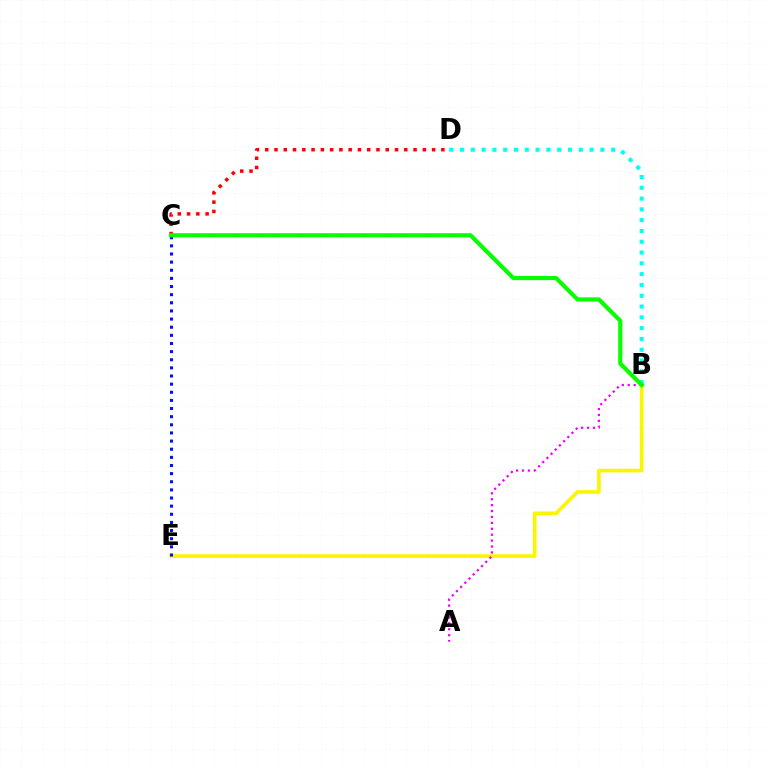{('B', 'E'): [{'color': '#fcf500', 'line_style': 'solid', 'thickness': 2.64}], ('B', 'D'): [{'color': '#00fff6', 'line_style': 'dotted', 'thickness': 2.93}], ('C', 'D'): [{'color': '#ff0000', 'line_style': 'dotted', 'thickness': 2.52}], ('C', 'E'): [{'color': '#0010ff', 'line_style': 'dotted', 'thickness': 2.21}], ('A', 'B'): [{'color': '#ee00ff', 'line_style': 'dotted', 'thickness': 1.61}], ('B', 'C'): [{'color': '#08ff00', 'line_style': 'solid', 'thickness': 2.99}]}